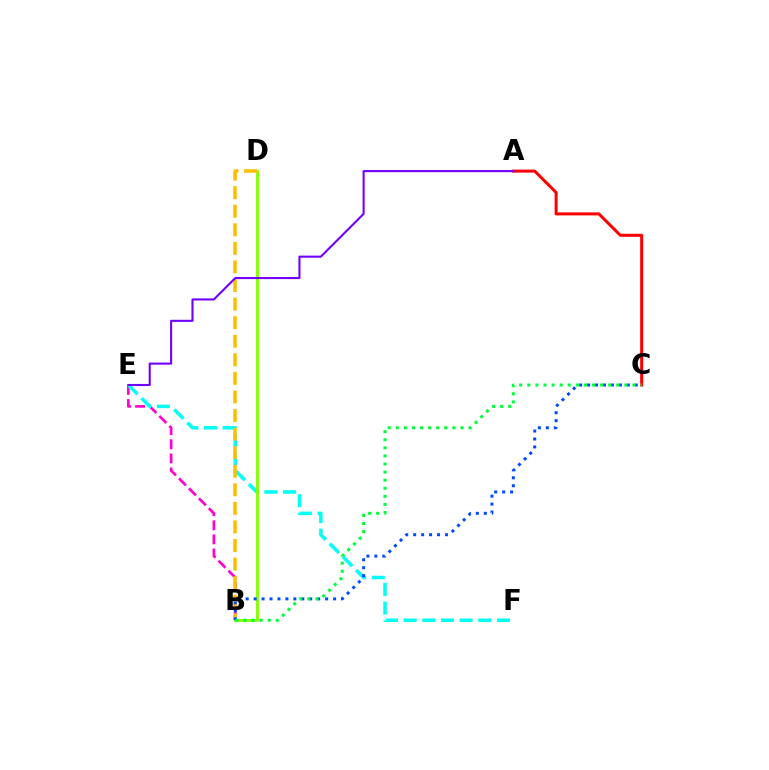{('B', 'E'): [{'color': '#ff00cf', 'line_style': 'dashed', 'thickness': 1.92}], ('E', 'F'): [{'color': '#00fff6', 'line_style': 'dashed', 'thickness': 2.54}], ('B', 'D'): [{'color': '#84ff00', 'line_style': 'solid', 'thickness': 2.07}, {'color': '#ffbd00', 'line_style': 'dashed', 'thickness': 2.52}], ('A', 'C'): [{'color': '#ff0000', 'line_style': 'solid', 'thickness': 2.17}], ('B', 'C'): [{'color': '#004bff', 'line_style': 'dotted', 'thickness': 2.16}, {'color': '#00ff39', 'line_style': 'dotted', 'thickness': 2.2}], ('A', 'E'): [{'color': '#7200ff', 'line_style': 'solid', 'thickness': 1.52}]}